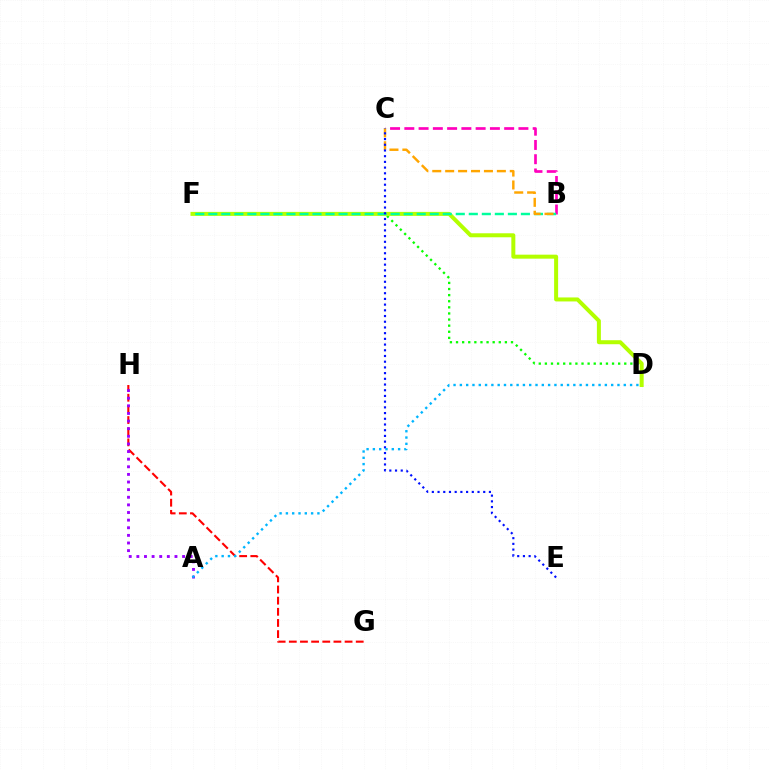{('D', 'F'): [{'color': '#08ff00', 'line_style': 'dotted', 'thickness': 1.66}, {'color': '#b3ff00', 'line_style': 'solid', 'thickness': 2.88}], ('G', 'H'): [{'color': '#ff0000', 'line_style': 'dashed', 'thickness': 1.52}], ('B', 'C'): [{'color': '#ff00bd', 'line_style': 'dashed', 'thickness': 1.94}, {'color': '#ffa500', 'line_style': 'dashed', 'thickness': 1.75}], ('B', 'F'): [{'color': '#00ff9d', 'line_style': 'dashed', 'thickness': 1.77}], ('C', 'E'): [{'color': '#0010ff', 'line_style': 'dotted', 'thickness': 1.55}], ('A', 'H'): [{'color': '#9b00ff', 'line_style': 'dotted', 'thickness': 2.07}], ('A', 'D'): [{'color': '#00b5ff', 'line_style': 'dotted', 'thickness': 1.71}]}